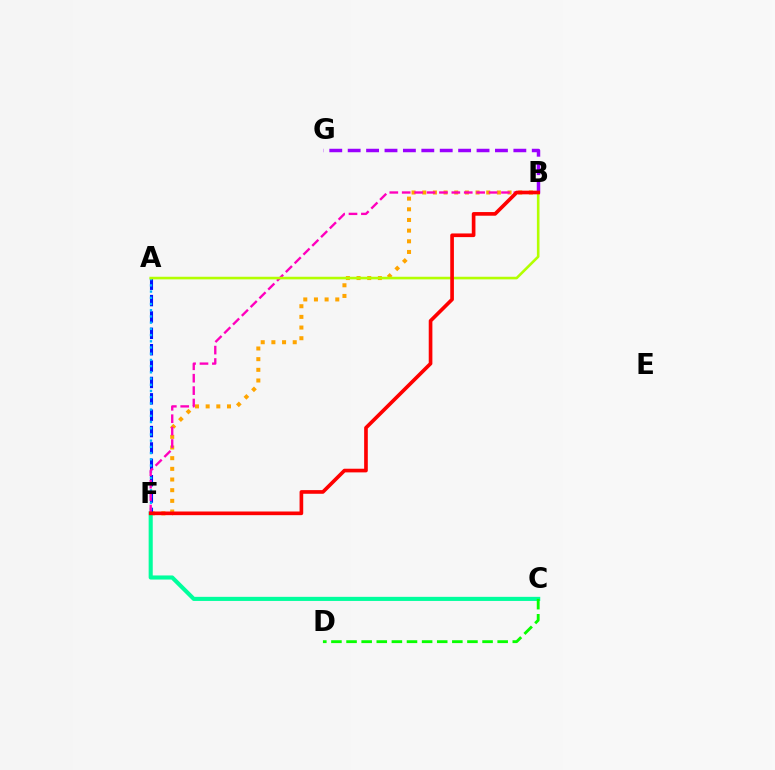{('B', 'G'): [{'color': '#9b00ff', 'line_style': 'dashed', 'thickness': 2.5}], ('B', 'F'): [{'color': '#ffa500', 'line_style': 'dotted', 'thickness': 2.9}, {'color': '#ff00bd', 'line_style': 'dashed', 'thickness': 1.69}, {'color': '#ff0000', 'line_style': 'solid', 'thickness': 2.63}], ('C', 'F'): [{'color': '#00ff9d', 'line_style': 'solid', 'thickness': 2.95}], ('A', 'F'): [{'color': '#0010ff', 'line_style': 'dashed', 'thickness': 2.22}, {'color': '#00b5ff', 'line_style': 'dotted', 'thickness': 1.69}], ('C', 'D'): [{'color': '#08ff00', 'line_style': 'dashed', 'thickness': 2.05}], ('A', 'B'): [{'color': '#b3ff00', 'line_style': 'solid', 'thickness': 1.87}]}